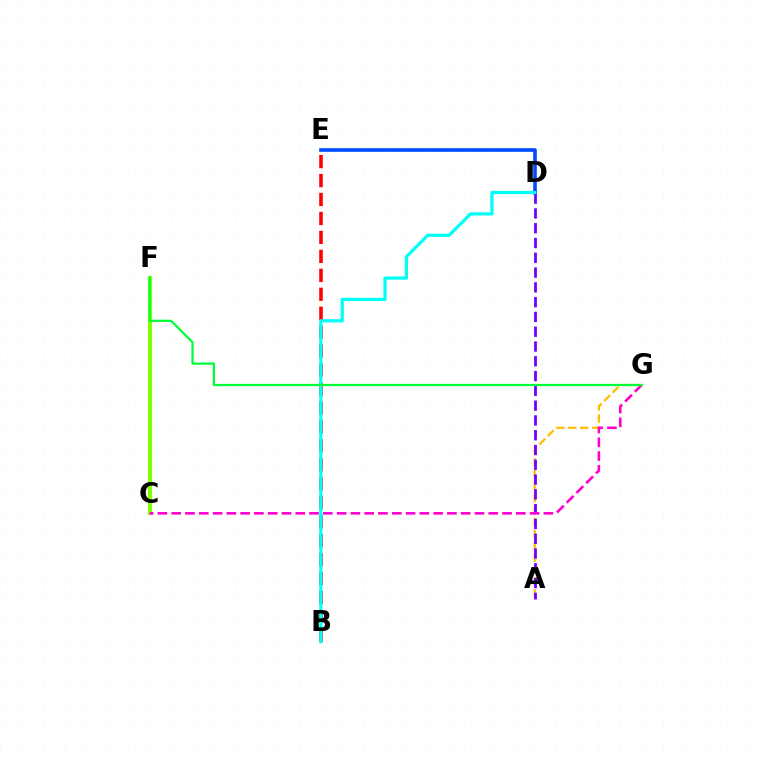{('A', 'G'): [{'color': '#ffbd00', 'line_style': 'dashed', 'thickness': 1.62}], ('D', 'E'): [{'color': '#004bff', 'line_style': 'solid', 'thickness': 2.62}], ('C', 'F'): [{'color': '#84ff00', 'line_style': 'solid', 'thickness': 2.97}], ('A', 'D'): [{'color': '#7200ff', 'line_style': 'dashed', 'thickness': 2.01}], ('B', 'E'): [{'color': '#ff0000', 'line_style': 'dashed', 'thickness': 2.57}], ('B', 'D'): [{'color': '#00fff6', 'line_style': 'solid', 'thickness': 2.31}], ('C', 'G'): [{'color': '#ff00cf', 'line_style': 'dashed', 'thickness': 1.87}], ('F', 'G'): [{'color': '#00ff39', 'line_style': 'solid', 'thickness': 1.62}]}